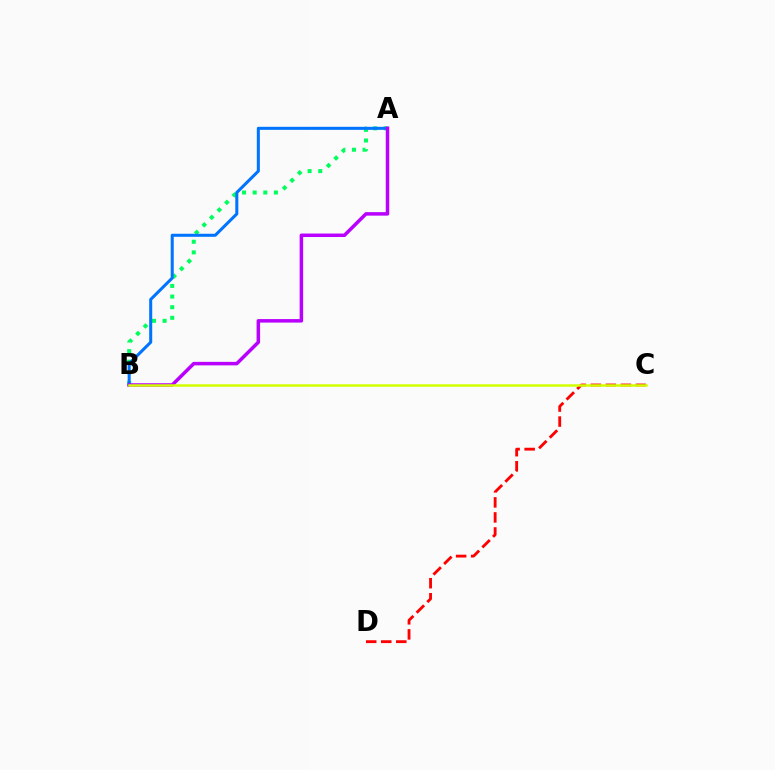{('C', 'D'): [{'color': '#ff0000', 'line_style': 'dashed', 'thickness': 2.04}], ('A', 'B'): [{'color': '#00ff5c', 'line_style': 'dotted', 'thickness': 2.89}, {'color': '#0074ff', 'line_style': 'solid', 'thickness': 2.19}, {'color': '#b900ff', 'line_style': 'solid', 'thickness': 2.52}], ('B', 'C'): [{'color': '#d1ff00', 'line_style': 'solid', 'thickness': 1.8}]}